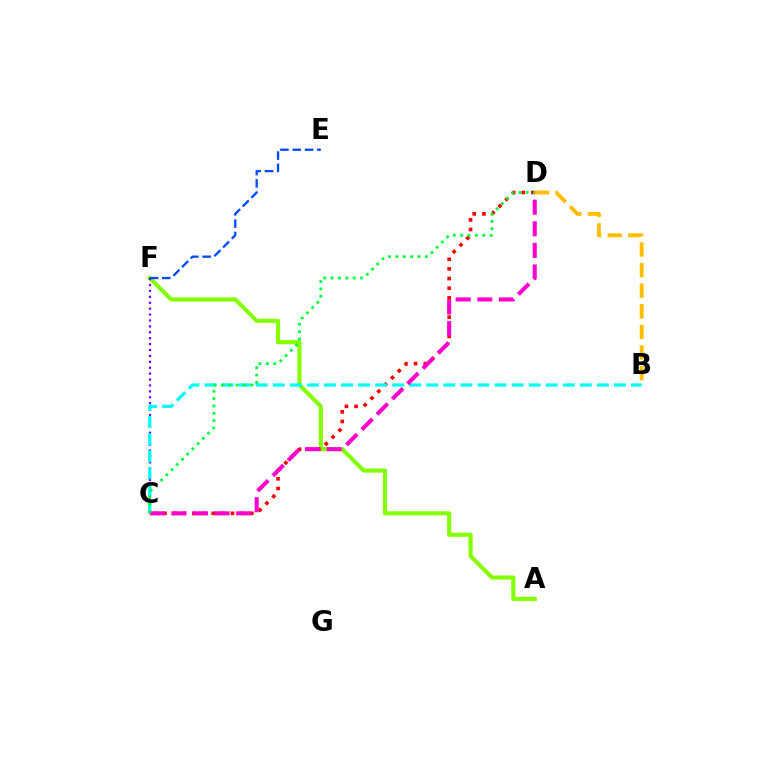{('A', 'F'): [{'color': '#84ff00', 'line_style': 'solid', 'thickness': 2.96}], ('C', 'D'): [{'color': '#ff0000', 'line_style': 'dotted', 'thickness': 2.62}, {'color': '#ff00cf', 'line_style': 'dashed', 'thickness': 2.94}, {'color': '#00ff39', 'line_style': 'dotted', 'thickness': 2.0}], ('C', 'F'): [{'color': '#7200ff', 'line_style': 'dotted', 'thickness': 1.61}], ('B', 'C'): [{'color': '#00fff6', 'line_style': 'dashed', 'thickness': 2.32}], ('E', 'F'): [{'color': '#004bff', 'line_style': 'dashed', 'thickness': 1.67}], ('B', 'D'): [{'color': '#ffbd00', 'line_style': 'dashed', 'thickness': 2.8}]}